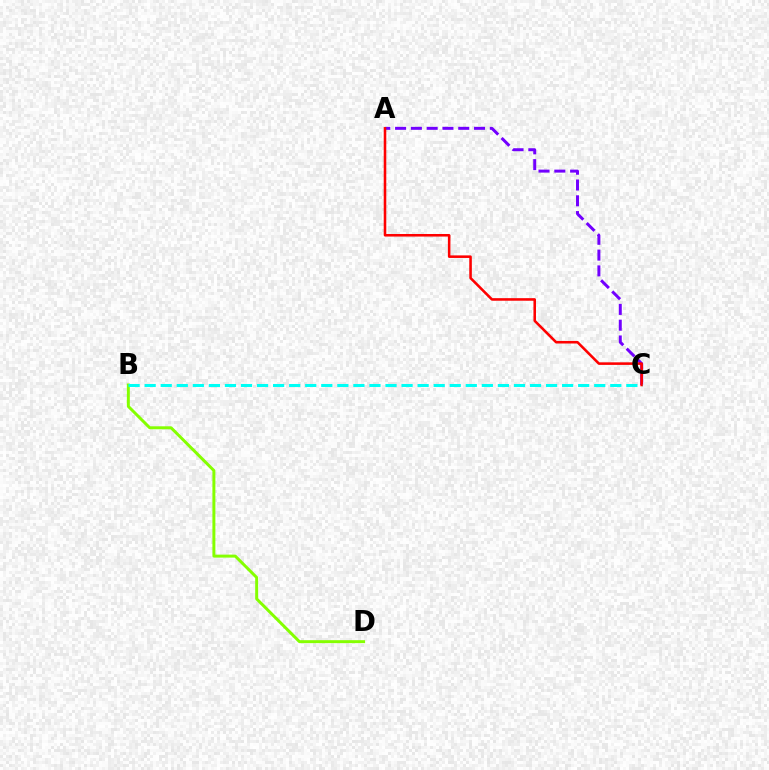{('A', 'C'): [{'color': '#7200ff', 'line_style': 'dashed', 'thickness': 2.15}, {'color': '#ff0000', 'line_style': 'solid', 'thickness': 1.85}], ('B', 'D'): [{'color': '#84ff00', 'line_style': 'solid', 'thickness': 2.13}], ('B', 'C'): [{'color': '#00fff6', 'line_style': 'dashed', 'thickness': 2.18}]}